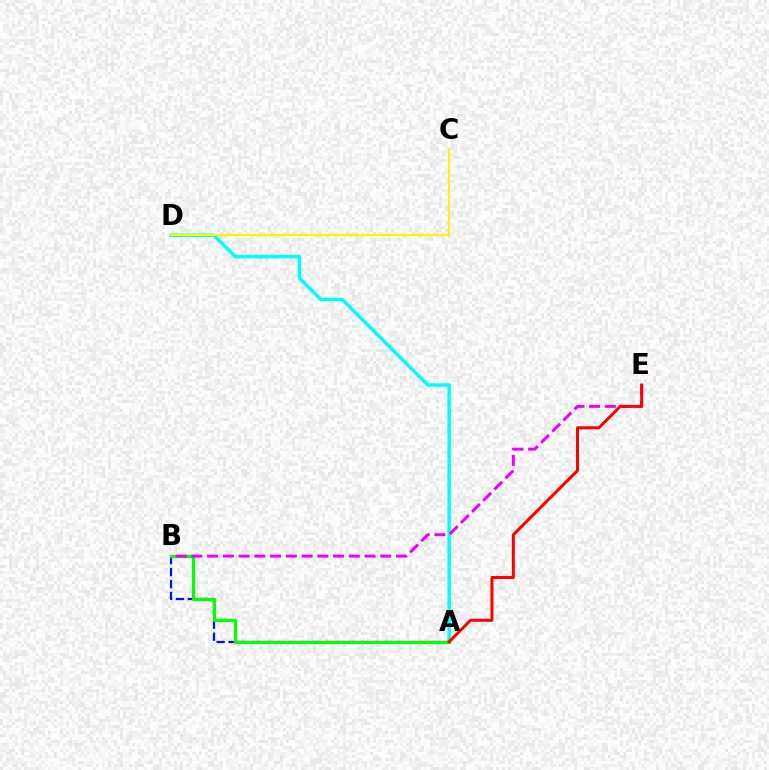{('A', 'B'): [{'color': '#0010ff', 'line_style': 'dashed', 'thickness': 1.62}, {'color': '#08ff00', 'line_style': 'solid', 'thickness': 2.32}], ('A', 'D'): [{'color': '#00fff6', 'line_style': 'solid', 'thickness': 2.49}], ('B', 'E'): [{'color': '#ee00ff', 'line_style': 'dashed', 'thickness': 2.14}], ('A', 'E'): [{'color': '#ff0000', 'line_style': 'solid', 'thickness': 2.15}], ('C', 'D'): [{'color': '#fcf500', 'line_style': 'solid', 'thickness': 1.52}]}